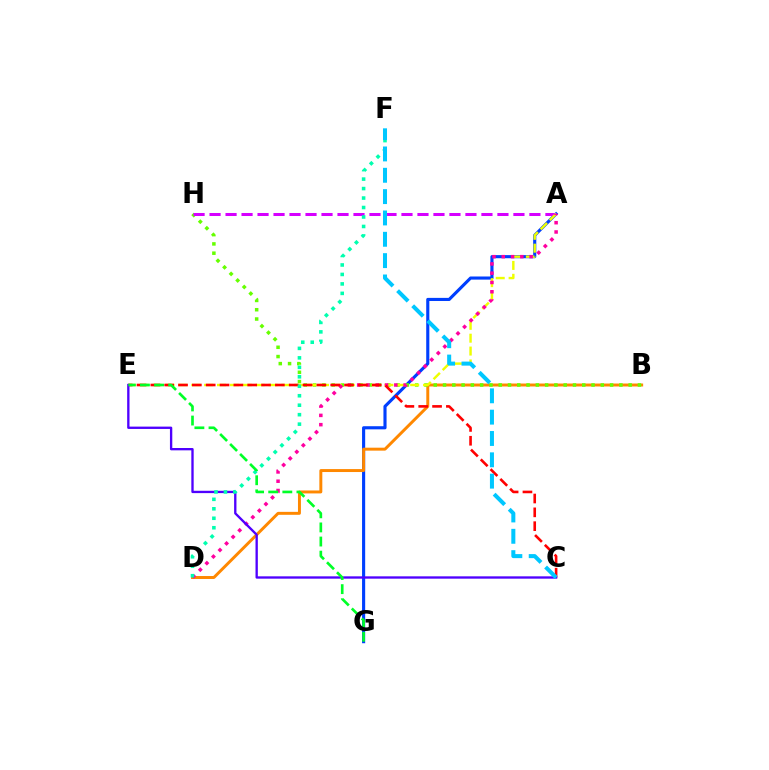{('A', 'G'): [{'color': '#003fff', 'line_style': 'solid', 'thickness': 2.25}], ('B', 'D'): [{'color': '#ff8800', 'line_style': 'solid', 'thickness': 2.13}], ('B', 'H'): [{'color': '#66ff00', 'line_style': 'dotted', 'thickness': 2.52}], ('A', 'H'): [{'color': '#d600ff', 'line_style': 'dashed', 'thickness': 2.17}], ('A', 'E'): [{'color': '#eeff00', 'line_style': 'dashed', 'thickness': 1.75}], ('A', 'D'): [{'color': '#ff00a0', 'line_style': 'dotted', 'thickness': 2.52}], ('C', 'E'): [{'color': '#ff0000', 'line_style': 'dashed', 'thickness': 1.88}, {'color': '#4f00ff', 'line_style': 'solid', 'thickness': 1.68}], ('D', 'F'): [{'color': '#00ffaf', 'line_style': 'dotted', 'thickness': 2.57}], ('C', 'F'): [{'color': '#00c7ff', 'line_style': 'dashed', 'thickness': 2.9}], ('E', 'G'): [{'color': '#00ff27', 'line_style': 'dashed', 'thickness': 1.92}]}